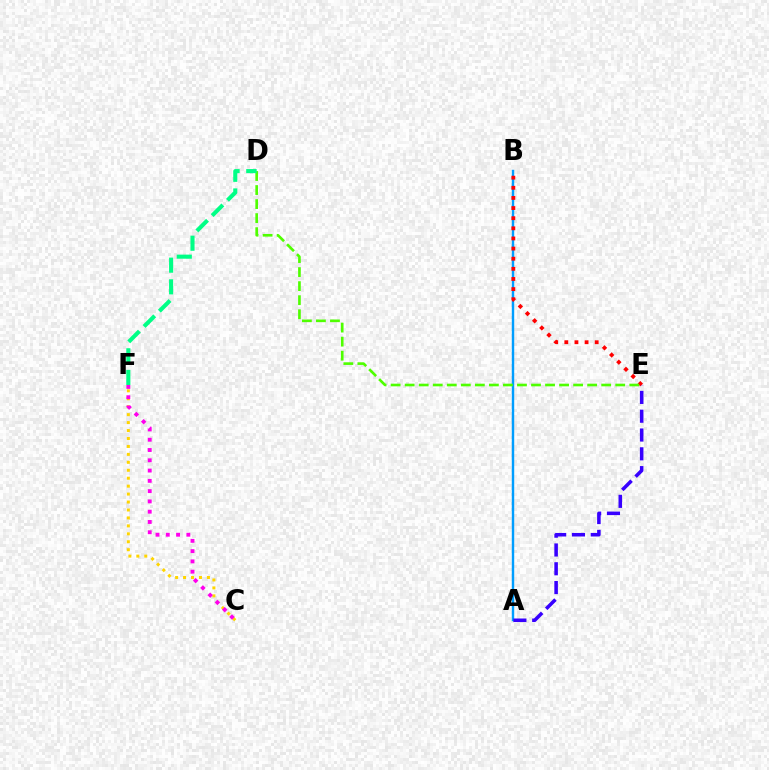{('C', 'F'): [{'color': '#ffd500', 'line_style': 'dotted', 'thickness': 2.16}, {'color': '#ff00ed', 'line_style': 'dotted', 'thickness': 2.79}], ('A', 'B'): [{'color': '#009eff', 'line_style': 'solid', 'thickness': 1.74}], ('B', 'E'): [{'color': '#ff0000', 'line_style': 'dotted', 'thickness': 2.75}], ('D', 'E'): [{'color': '#4fff00', 'line_style': 'dashed', 'thickness': 1.91}], ('D', 'F'): [{'color': '#00ff86', 'line_style': 'dashed', 'thickness': 2.94}], ('A', 'E'): [{'color': '#3700ff', 'line_style': 'dashed', 'thickness': 2.55}]}